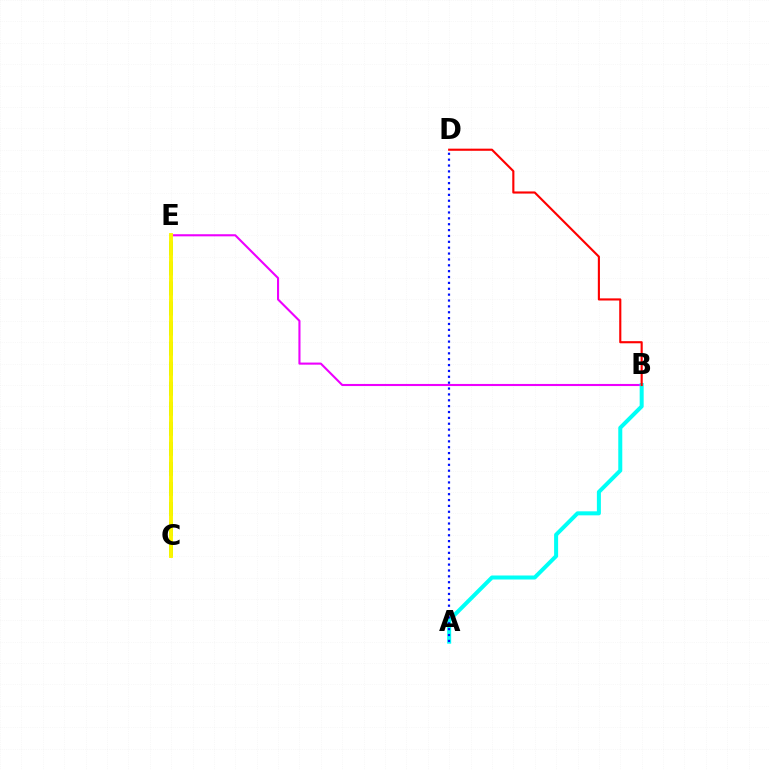{('B', 'E'): [{'color': '#ee00ff', 'line_style': 'solid', 'thickness': 1.51}], ('A', 'B'): [{'color': '#00fff6', 'line_style': 'solid', 'thickness': 2.89}], ('C', 'E'): [{'color': '#08ff00', 'line_style': 'dashed', 'thickness': 2.72}, {'color': '#fcf500', 'line_style': 'solid', 'thickness': 2.8}], ('A', 'D'): [{'color': '#0010ff', 'line_style': 'dotted', 'thickness': 1.59}], ('B', 'D'): [{'color': '#ff0000', 'line_style': 'solid', 'thickness': 1.53}]}